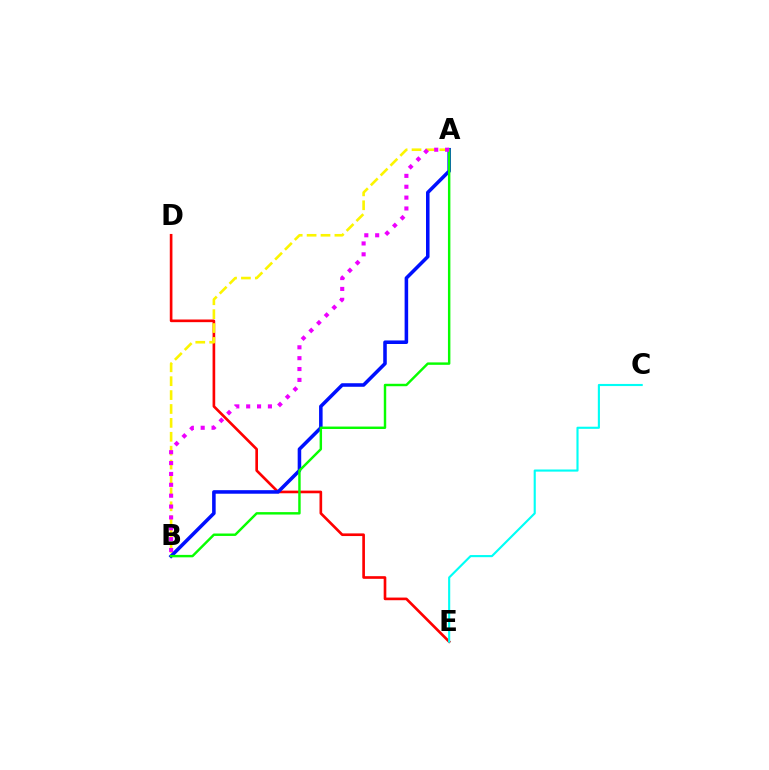{('D', 'E'): [{'color': '#ff0000', 'line_style': 'solid', 'thickness': 1.91}], ('A', 'B'): [{'color': '#fcf500', 'line_style': 'dashed', 'thickness': 1.89}, {'color': '#0010ff', 'line_style': 'solid', 'thickness': 2.55}, {'color': '#08ff00', 'line_style': 'solid', 'thickness': 1.75}, {'color': '#ee00ff', 'line_style': 'dotted', 'thickness': 2.95}], ('C', 'E'): [{'color': '#00fff6', 'line_style': 'solid', 'thickness': 1.53}]}